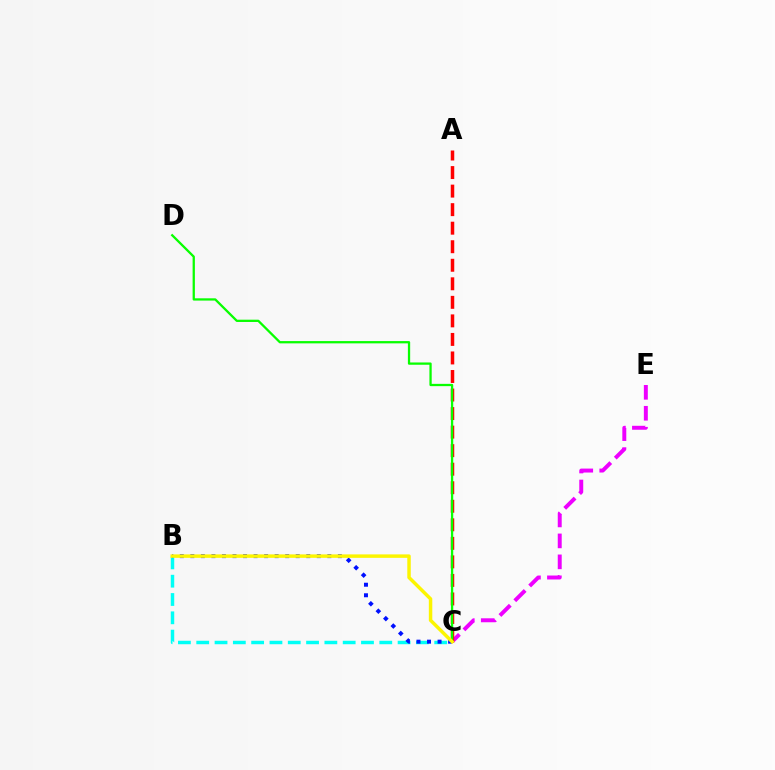{('C', 'E'): [{'color': '#ee00ff', 'line_style': 'dashed', 'thickness': 2.85}], ('A', 'C'): [{'color': '#ff0000', 'line_style': 'dashed', 'thickness': 2.52}], ('B', 'C'): [{'color': '#00fff6', 'line_style': 'dashed', 'thickness': 2.49}, {'color': '#0010ff', 'line_style': 'dotted', 'thickness': 2.86}, {'color': '#fcf500', 'line_style': 'solid', 'thickness': 2.49}], ('C', 'D'): [{'color': '#08ff00', 'line_style': 'solid', 'thickness': 1.64}]}